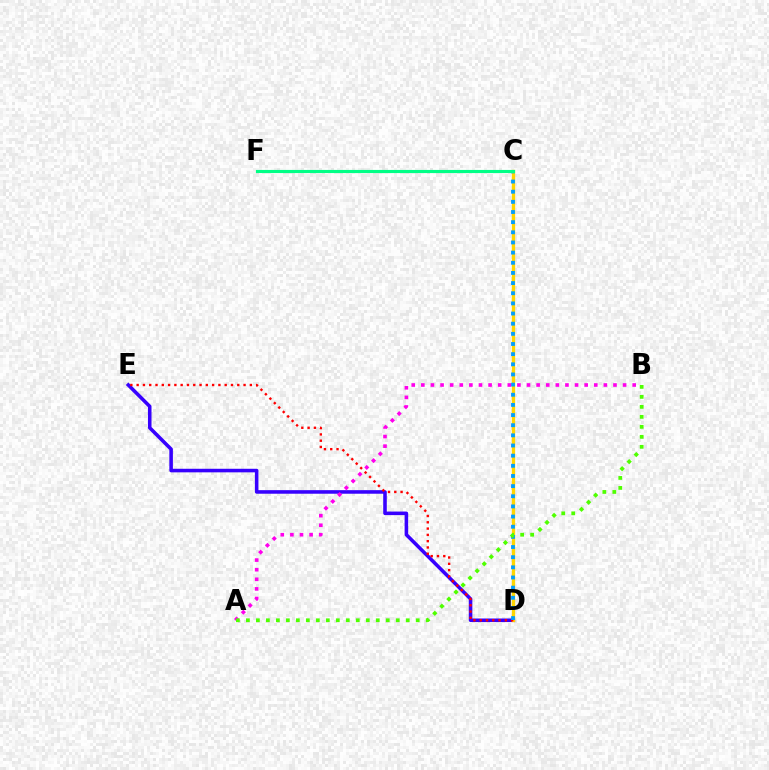{('D', 'E'): [{'color': '#3700ff', 'line_style': 'solid', 'thickness': 2.57}, {'color': '#ff0000', 'line_style': 'dotted', 'thickness': 1.71}], ('C', 'D'): [{'color': '#ffd500', 'line_style': 'solid', 'thickness': 2.38}, {'color': '#009eff', 'line_style': 'dotted', 'thickness': 2.76}], ('C', 'F'): [{'color': '#00ff86', 'line_style': 'solid', 'thickness': 2.26}], ('A', 'B'): [{'color': '#ff00ed', 'line_style': 'dotted', 'thickness': 2.61}, {'color': '#4fff00', 'line_style': 'dotted', 'thickness': 2.71}]}